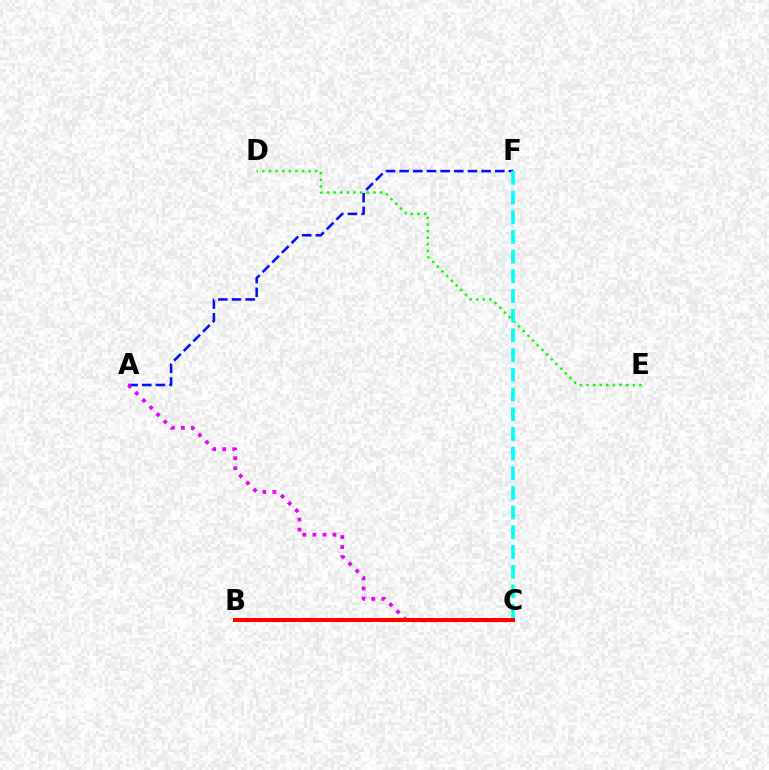{('B', 'C'): [{'color': '#fcf500', 'line_style': 'dashed', 'thickness': 2.38}, {'color': '#ff0000', 'line_style': 'solid', 'thickness': 2.87}], ('A', 'F'): [{'color': '#0010ff', 'line_style': 'dashed', 'thickness': 1.86}], ('A', 'C'): [{'color': '#ee00ff', 'line_style': 'dotted', 'thickness': 2.73}], ('D', 'E'): [{'color': '#08ff00', 'line_style': 'dotted', 'thickness': 1.8}], ('C', 'F'): [{'color': '#00fff6', 'line_style': 'dashed', 'thickness': 2.68}]}